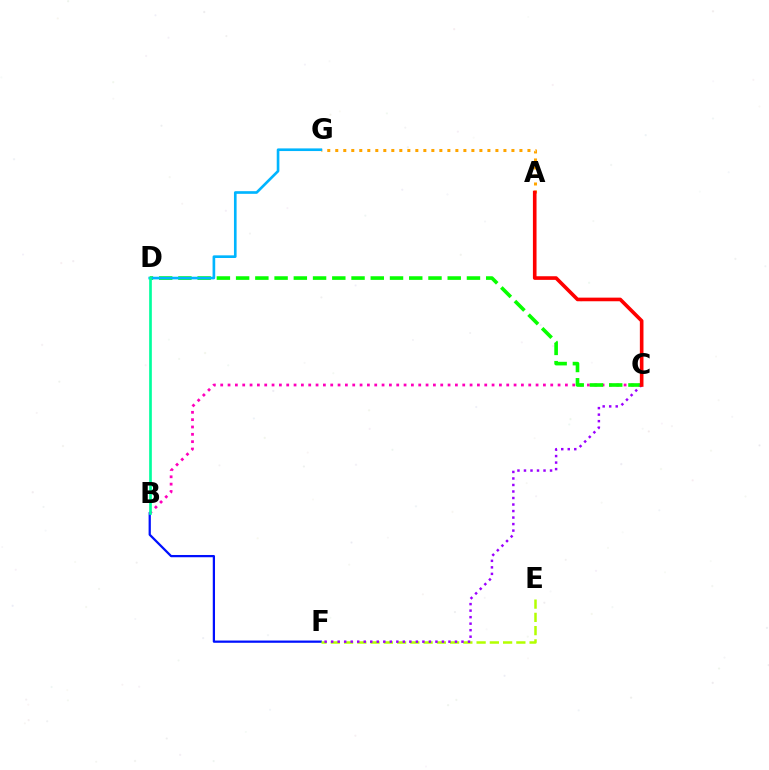{('B', 'C'): [{'color': '#ff00bd', 'line_style': 'dotted', 'thickness': 1.99}], ('A', 'G'): [{'color': '#ffa500', 'line_style': 'dotted', 'thickness': 2.18}], ('C', 'D'): [{'color': '#08ff00', 'line_style': 'dashed', 'thickness': 2.61}], ('B', 'F'): [{'color': '#0010ff', 'line_style': 'solid', 'thickness': 1.62}], ('D', 'G'): [{'color': '#00b5ff', 'line_style': 'solid', 'thickness': 1.91}], ('B', 'D'): [{'color': '#00ff9d', 'line_style': 'solid', 'thickness': 1.93}], ('E', 'F'): [{'color': '#b3ff00', 'line_style': 'dashed', 'thickness': 1.8}], ('C', 'F'): [{'color': '#9b00ff', 'line_style': 'dotted', 'thickness': 1.77}], ('A', 'C'): [{'color': '#ff0000', 'line_style': 'solid', 'thickness': 2.61}]}